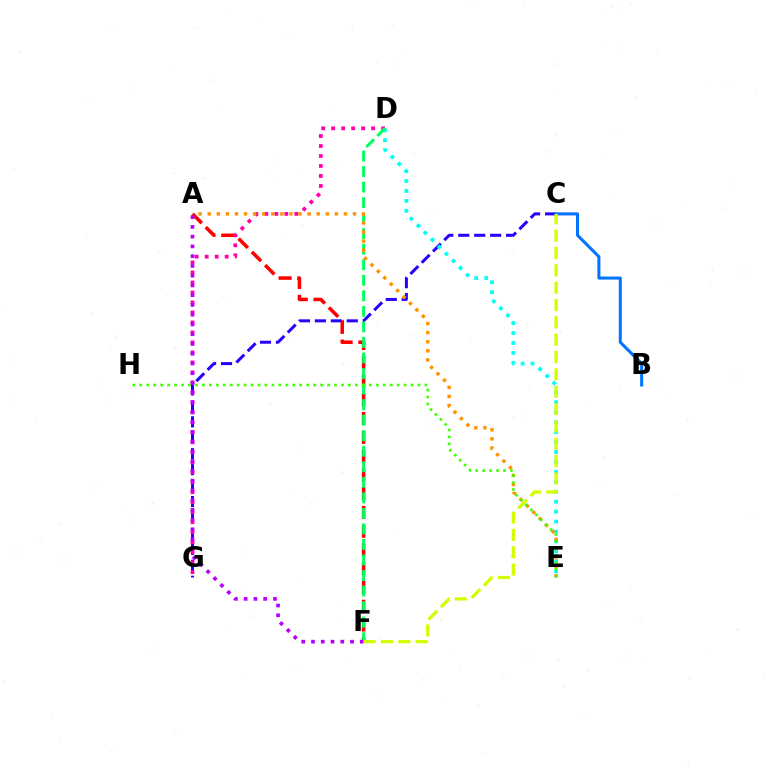{('C', 'G'): [{'color': '#2500ff', 'line_style': 'dashed', 'thickness': 2.17}], ('D', 'E'): [{'color': '#00fff6', 'line_style': 'dotted', 'thickness': 2.7}], ('D', 'G'): [{'color': '#ff00ac', 'line_style': 'dotted', 'thickness': 2.71}], ('A', 'F'): [{'color': '#ff0000', 'line_style': 'dashed', 'thickness': 2.55}, {'color': '#b900ff', 'line_style': 'dotted', 'thickness': 2.65}], ('D', 'F'): [{'color': '#00ff5c', 'line_style': 'dashed', 'thickness': 2.11}], ('A', 'E'): [{'color': '#ff9400', 'line_style': 'dotted', 'thickness': 2.47}], ('B', 'C'): [{'color': '#0074ff', 'line_style': 'solid', 'thickness': 2.19}], ('E', 'H'): [{'color': '#3dff00', 'line_style': 'dotted', 'thickness': 1.89}], ('C', 'F'): [{'color': '#d1ff00', 'line_style': 'dashed', 'thickness': 2.36}]}